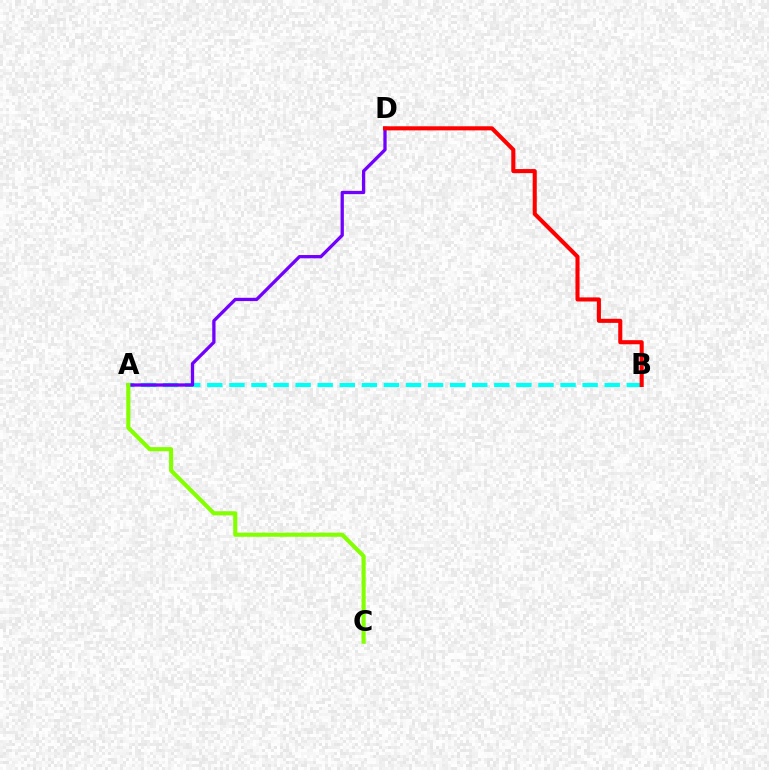{('A', 'B'): [{'color': '#00fff6', 'line_style': 'dashed', 'thickness': 3.0}], ('A', 'D'): [{'color': '#7200ff', 'line_style': 'solid', 'thickness': 2.37}], ('A', 'C'): [{'color': '#84ff00', 'line_style': 'solid', 'thickness': 2.96}], ('B', 'D'): [{'color': '#ff0000', 'line_style': 'solid', 'thickness': 2.94}]}